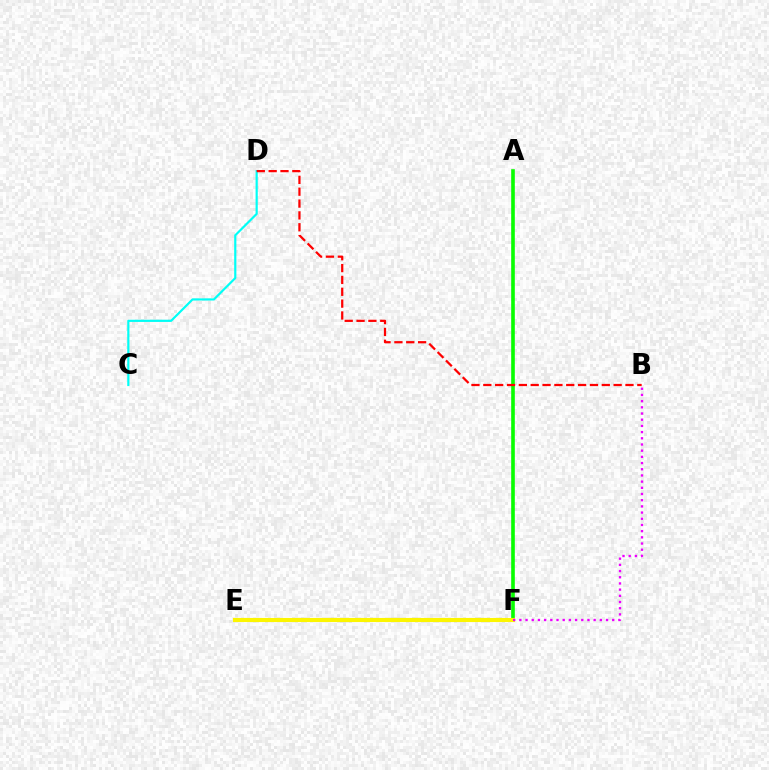{('A', 'F'): [{'color': '#08ff00', 'line_style': 'solid', 'thickness': 2.61}], ('E', 'F'): [{'color': '#0010ff', 'line_style': 'dotted', 'thickness': 1.85}, {'color': '#fcf500', 'line_style': 'solid', 'thickness': 2.97}], ('B', 'F'): [{'color': '#ee00ff', 'line_style': 'dotted', 'thickness': 1.68}], ('C', 'D'): [{'color': '#00fff6', 'line_style': 'solid', 'thickness': 1.57}], ('B', 'D'): [{'color': '#ff0000', 'line_style': 'dashed', 'thickness': 1.61}]}